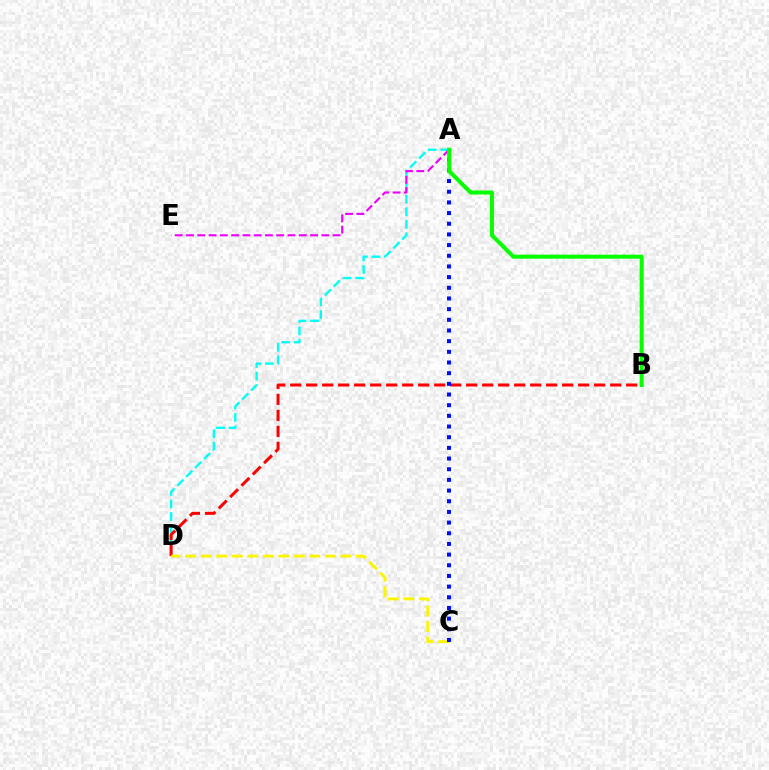{('A', 'D'): [{'color': '#00fff6', 'line_style': 'dashed', 'thickness': 1.71}], ('B', 'D'): [{'color': '#ff0000', 'line_style': 'dashed', 'thickness': 2.17}], ('C', 'D'): [{'color': '#fcf500', 'line_style': 'dashed', 'thickness': 2.11}], ('A', 'C'): [{'color': '#0010ff', 'line_style': 'dotted', 'thickness': 2.9}], ('A', 'E'): [{'color': '#ee00ff', 'line_style': 'dashed', 'thickness': 1.53}], ('A', 'B'): [{'color': '#08ff00', 'line_style': 'solid', 'thickness': 2.9}]}